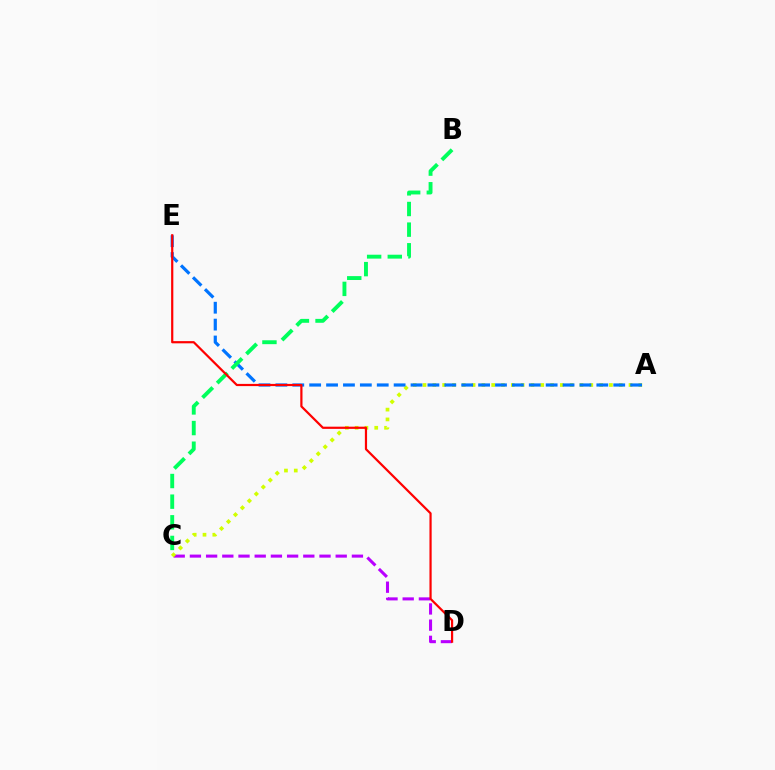{('C', 'D'): [{'color': '#b900ff', 'line_style': 'dashed', 'thickness': 2.2}], ('A', 'C'): [{'color': '#d1ff00', 'line_style': 'dotted', 'thickness': 2.67}], ('A', 'E'): [{'color': '#0074ff', 'line_style': 'dashed', 'thickness': 2.29}], ('B', 'C'): [{'color': '#00ff5c', 'line_style': 'dashed', 'thickness': 2.8}], ('D', 'E'): [{'color': '#ff0000', 'line_style': 'solid', 'thickness': 1.59}]}